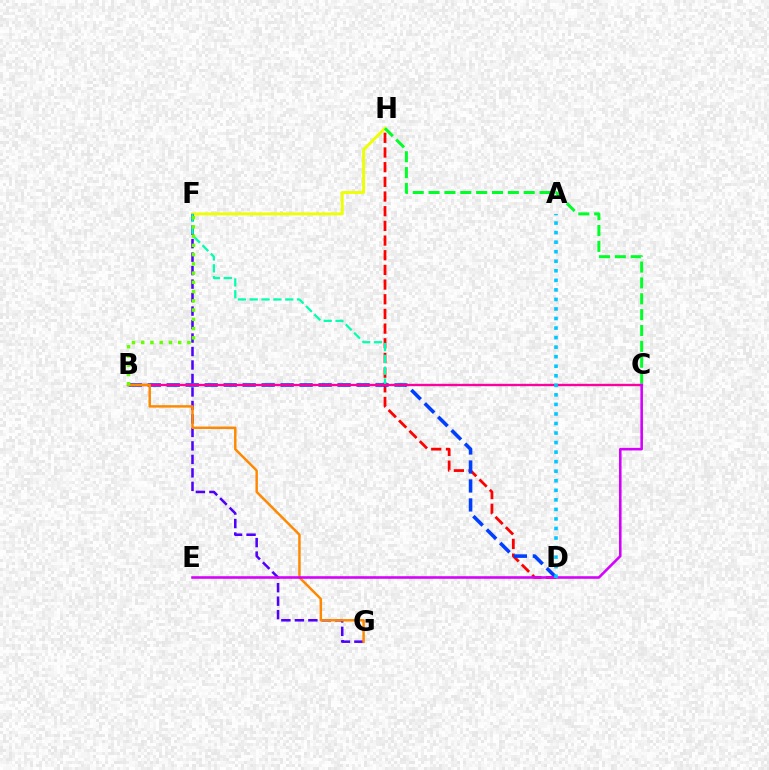{('D', 'H'): [{'color': '#ff0000', 'line_style': 'dashed', 'thickness': 1.99}], ('F', 'H'): [{'color': '#eeff00', 'line_style': 'solid', 'thickness': 2.09}], ('B', 'D'): [{'color': '#003fff', 'line_style': 'dashed', 'thickness': 2.58}], ('F', 'G'): [{'color': '#4f00ff', 'line_style': 'dashed', 'thickness': 1.83}], ('C', 'F'): [{'color': '#00ffaf', 'line_style': 'dashed', 'thickness': 1.61}], ('C', 'H'): [{'color': '#00ff27', 'line_style': 'dashed', 'thickness': 2.15}], ('B', 'C'): [{'color': '#ff00a0', 'line_style': 'solid', 'thickness': 1.66}], ('B', 'G'): [{'color': '#ff8800', 'line_style': 'solid', 'thickness': 1.77}], ('C', 'E'): [{'color': '#d600ff', 'line_style': 'solid', 'thickness': 1.86}], ('B', 'F'): [{'color': '#66ff00', 'line_style': 'dotted', 'thickness': 2.51}], ('A', 'D'): [{'color': '#00c7ff', 'line_style': 'dotted', 'thickness': 2.59}]}